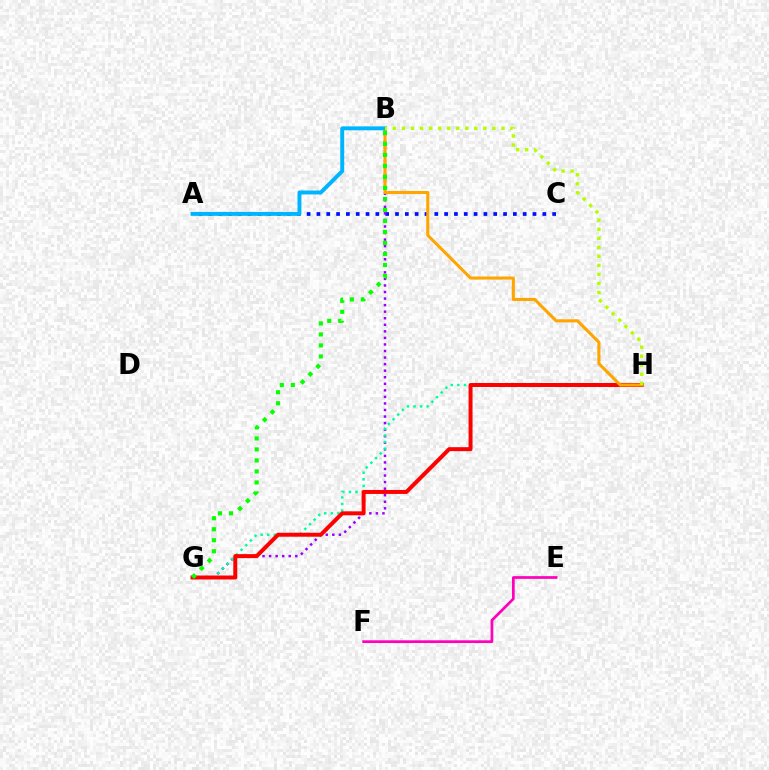{('A', 'C'): [{'color': '#0010ff', 'line_style': 'dotted', 'thickness': 2.67}], ('B', 'G'): [{'color': '#9b00ff', 'line_style': 'dotted', 'thickness': 1.78}, {'color': '#08ff00', 'line_style': 'dotted', 'thickness': 2.99}], ('G', 'H'): [{'color': '#00ff9d', 'line_style': 'dotted', 'thickness': 1.79}, {'color': '#ff0000', 'line_style': 'solid', 'thickness': 2.86}], ('B', 'H'): [{'color': '#ffa500', 'line_style': 'solid', 'thickness': 2.21}, {'color': '#b3ff00', 'line_style': 'dotted', 'thickness': 2.46}], ('A', 'B'): [{'color': '#00b5ff', 'line_style': 'solid', 'thickness': 2.83}], ('E', 'F'): [{'color': '#ff00bd', 'line_style': 'solid', 'thickness': 1.96}]}